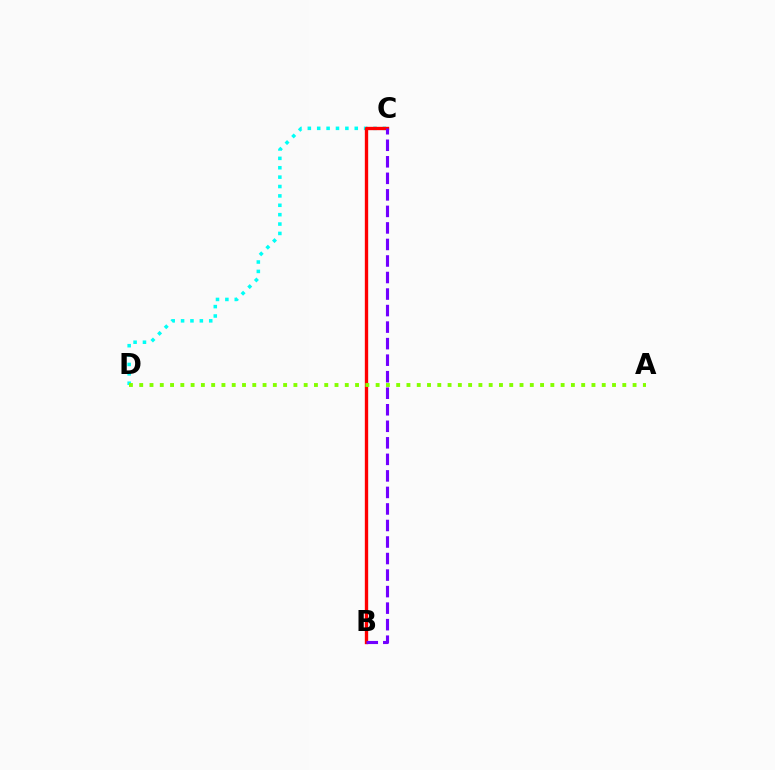{('C', 'D'): [{'color': '#00fff6', 'line_style': 'dotted', 'thickness': 2.55}], ('B', 'C'): [{'color': '#ff0000', 'line_style': 'solid', 'thickness': 2.41}, {'color': '#7200ff', 'line_style': 'dashed', 'thickness': 2.25}], ('A', 'D'): [{'color': '#84ff00', 'line_style': 'dotted', 'thickness': 2.79}]}